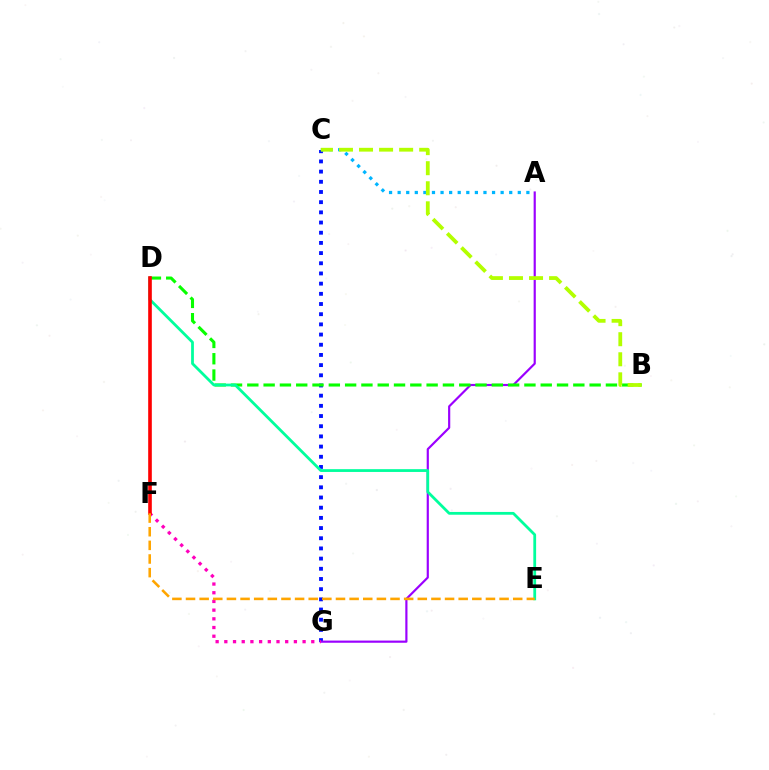{('C', 'G'): [{'color': '#0010ff', 'line_style': 'dotted', 'thickness': 2.77}], ('A', 'C'): [{'color': '#00b5ff', 'line_style': 'dotted', 'thickness': 2.33}], ('A', 'G'): [{'color': '#9b00ff', 'line_style': 'solid', 'thickness': 1.56}], ('B', 'D'): [{'color': '#08ff00', 'line_style': 'dashed', 'thickness': 2.21}], ('D', 'E'): [{'color': '#00ff9d', 'line_style': 'solid', 'thickness': 2.0}], ('F', 'G'): [{'color': '#ff00bd', 'line_style': 'dotted', 'thickness': 2.36}], ('D', 'F'): [{'color': '#ff0000', 'line_style': 'solid', 'thickness': 2.61}], ('B', 'C'): [{'color': '#b3ff00', 'line_style': 'dashed', 'thickness': 2.72}], ('E', 'F'): [{'color': '#ffa500', 'line_style': 'dashed', 'thickness': 1.85}]}